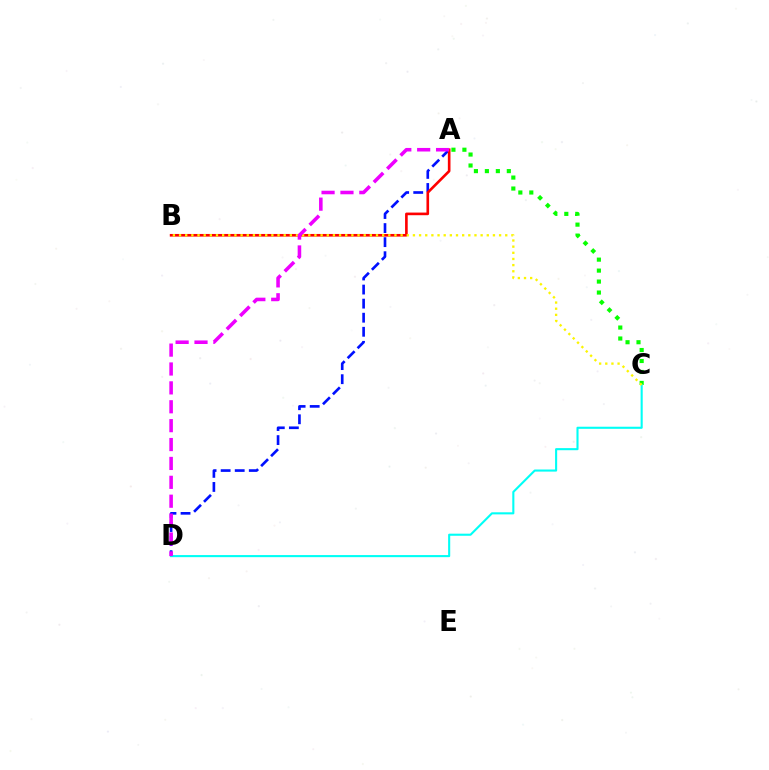{('A', 'C'): [{'color': '#08ff00', 'line_style': 'dotted', 'thickness': 2.98}], ('A', 'D'): [{'color': '#0010ff', 'line_style': 'dashed', 'thickness': 1.91}, {'color': '#ee00ff', 'line_style': 'dashed', 'thickness': 2.57}], ('C', 'D'): [{'color': '#00fff6', 'line_style': 'solid', 'thickness': 1.51}], ('A', 'B'): [{'color': '#ff0000', 'line_style': 'solid', 'thickness': 1.9}], ('B', 'C'): [{'color': '#fcf500', 'line_style': 'dotted', 'thickness': 1.67}]}